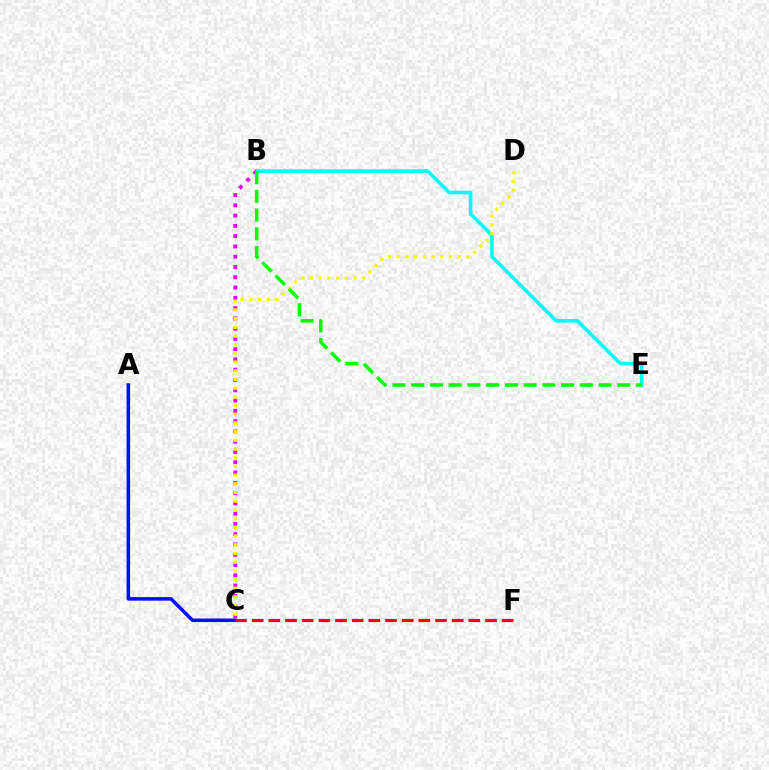{('B', 'E'): [{'color': '#00fff6', 'line_style': 'solid', 'thickness': 2.62}, {'color': '#08ff00', 'line_style': 'dashed', 'thickness': 2.54}], ('A', 'C'): [{'color': '#0010ff', 'line_style': 'solid', 'thickness': 2.56}], ('B', 'C'): [{'color': '#ee00ff', 'line_style': 'dotted', 'thickness': 2.79}], ('C', 'D'): [{'color': '#fcf500', 'line_style': 'dotted', 'thickness': 2.36}], ('C', 'F'): [{'color': '#ff0000', 'line_style': 'dashed', 'thickness': 2.26}]}